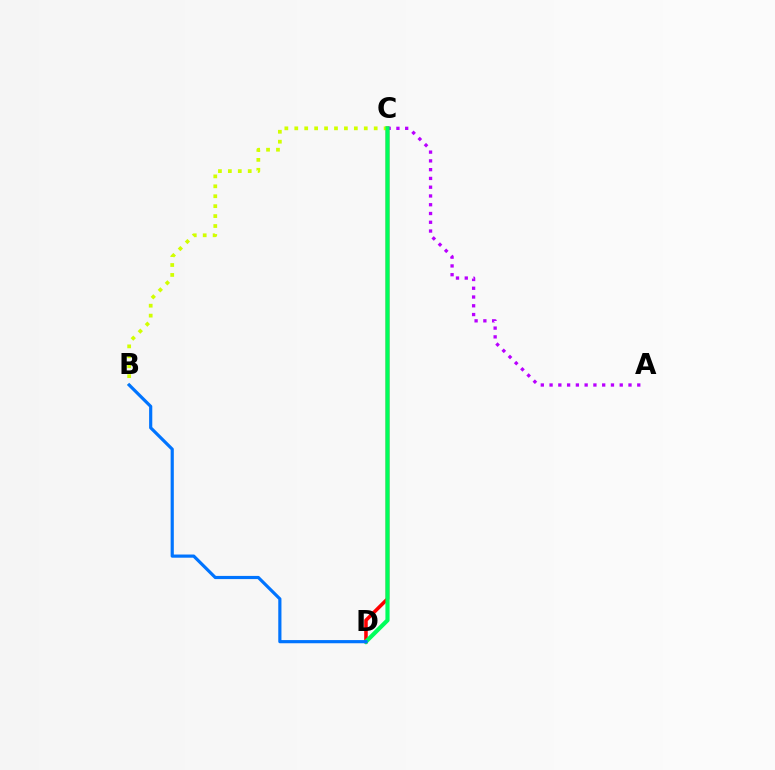{('C', 'D'): [{'color': '#ff0000', 'line_style': 'solid', 'thickness': 2.55}, {'color': '#00ff5c', 'line_style': 'solid', 'thickness': 3.0}], ('B', 'C'): [{'color': '#d1ff00', 'line_style': 'dotted', 'thickness': 2.7}], ('A', 'C'): [{'color': '#b900ff', 'line_style': 'dotted', 'thickness': 2.38}], ('B', 'D'): [{'color': '#0074ff', 'line_style': 'solid', 'thickness': 2.29}]}